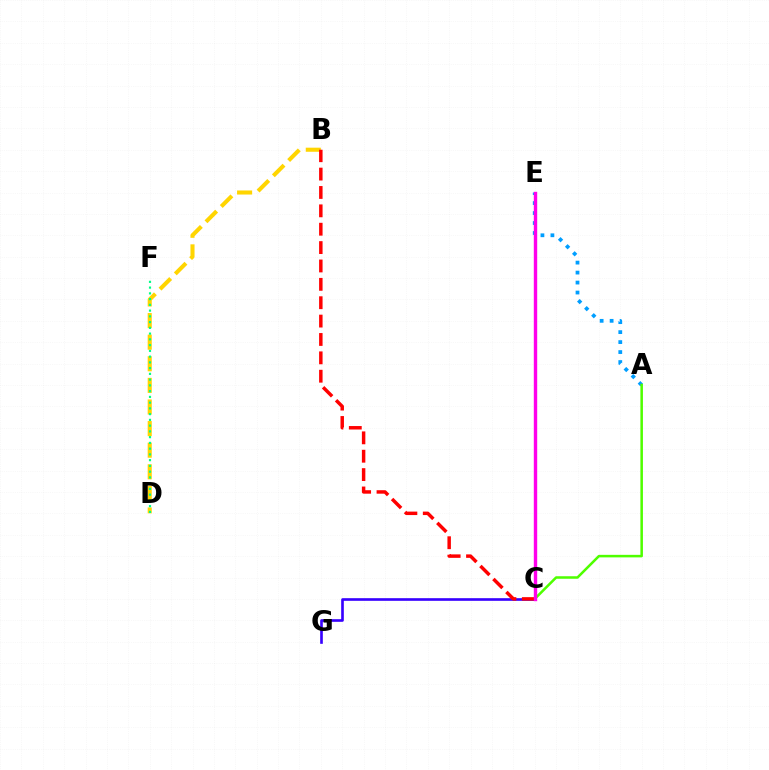{('C', 'G'): [{'color': '#3700ff', 'line_style': 'solid', 'thickness': 1.9}], ('B', 'D'): [{'color': '#ffd500', 'line_style': 'dashed', 'thickness': 2.93}], ('A', 'E'): [{'color': '#009eff', 'line_style': 'dotted', 'thickness': 2.71}], ('A', 'C'): [{'color': '#4fff00', 'line_style': 'solid', 'thickness': 1.82}], ('D', 'F'): [{'color': '#00ff86', 'line_style': 'dotted', 'thickness': 1.56}], ('B', 'C'): [{'color': '#ff0000', 'line_style': 'dashed', 'thickness': 2.5}], ('C', 'E'): [{'color': '#ff00ed', 'line_style': 'solid', 'thickness': 2.45}]}